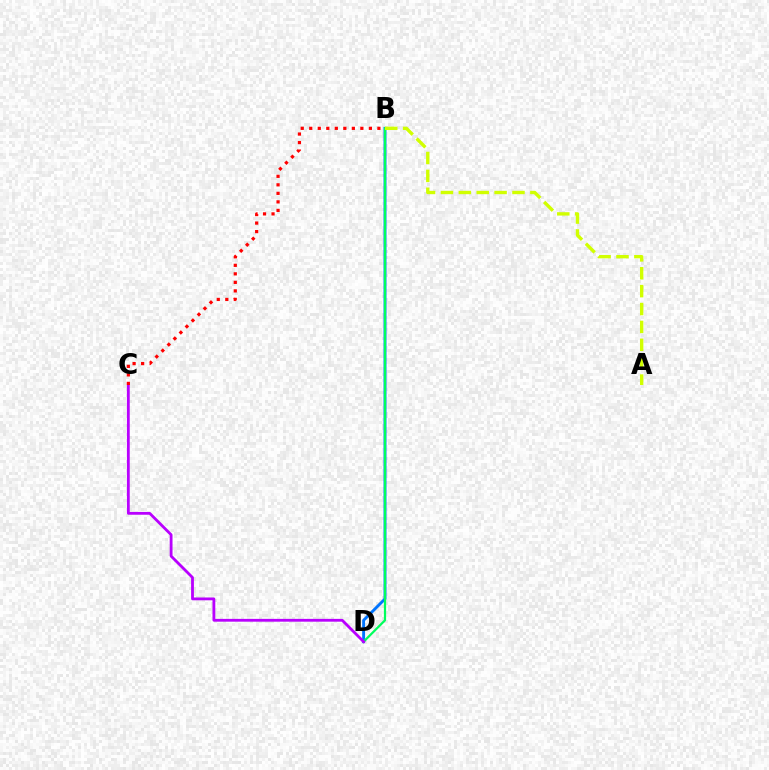{('B', 'D'): [{'color': '#0074ff', 'line_style': 'solid', 'thickness': 2.07}, {'color': '#00ff5c', 'line_style': 'solid', 'thickness': 1.6}], ('A', 'B'): [{'color': '#d1ff00', 'line_style': 'dashed', 'thickness': 2.43}], ('C', 'D'): [{'color': '#b900ff', 'line_style': 'solid', 'thickness': 2.02}], ('B', 'C'): [{'color': '#ff0000', 'line_style': 'dotted', 'thickness': 2.31}]}